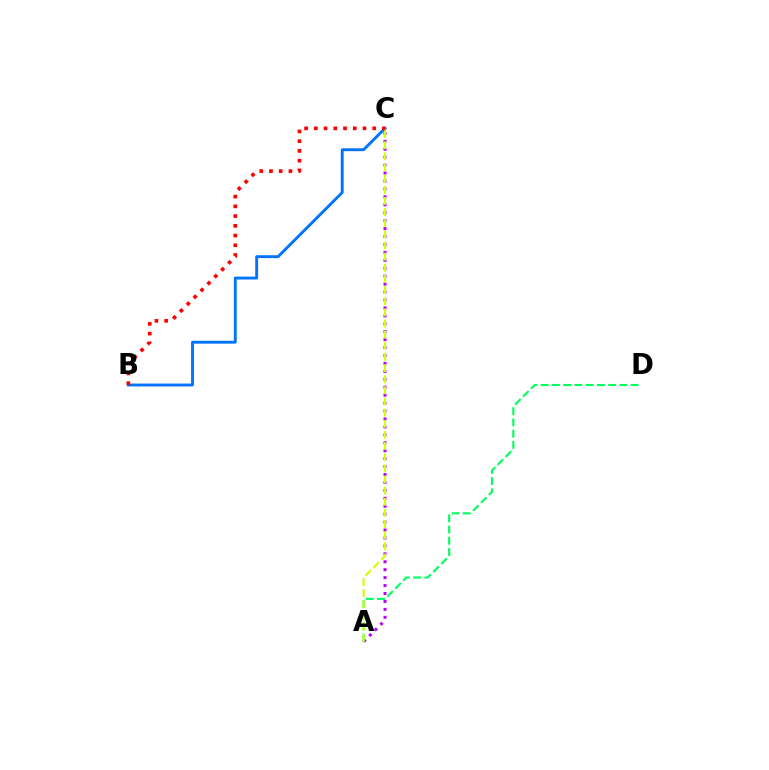{('A', 'C'): [{'color': '#b900ff', 'line_style': 'dotted', 'thickness': 2.16}, {'color': '#d1ff00', 'line_style': 'dashed', 'thickness': 1.51}], ('A', 'D'): [{'color': '#00ff5c', 'line_style': 'dashed', 'thickness': 1.53}], ('B', 'C'): [{'color': '#0074ff', 'line_style': 'solid', 'thickness': 2.08}, {'color': '#ff0000', 'line_style': 'dotted', 'thickness': 2.64}]}